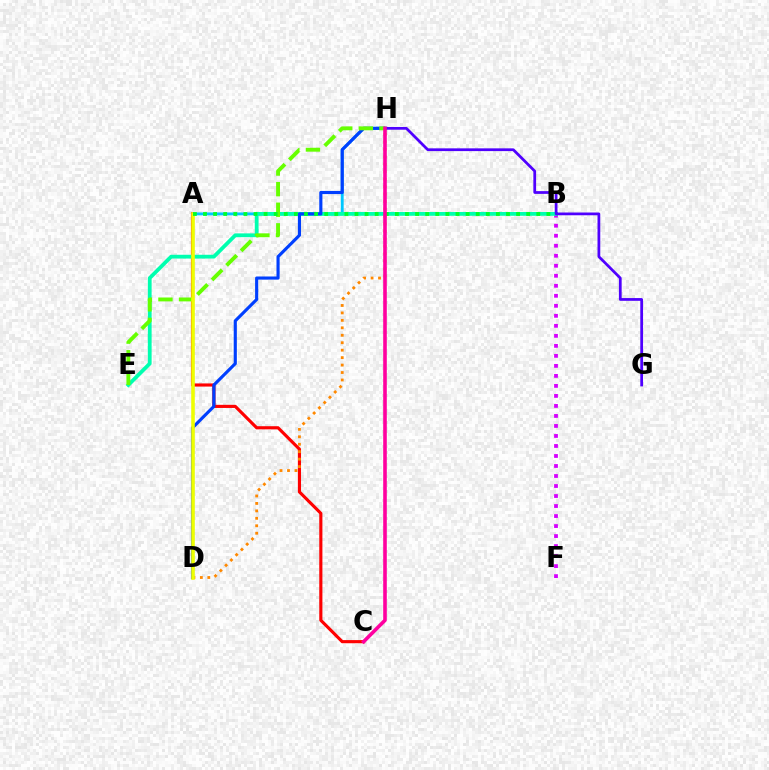{('A', 'H'): [{'color': '#00c7ff', 'line_style': 'solid', 'thickness': 2.07}], ('B', 'F'): [{'color': '#d600ff', 'line_style': 'dotted', 'thickness': 2.72}], ('A', 'C'): [{'color': '#ff0000', 'line_style': 'solid', 'thickness': 2.26}], ('B', 'E'): [{'color': '#00ffaf', 'line_style': 'solid', 'thickness': 2.73}], ('G', 'H'): [{'color': '#4f00ff', 'line_style': 'solid', 'thickness': 1.98}], ('D', 'H'): [{'color': '#003fff', 'line_style': 'solid', 'thickness': 2.26}, {'color': '#ff8800', 'line_style': 'dotted', 'thickness': 2.02}], ('E', 'H'): [{'color': '#66ff00', 'line_style': 'dashed', 'thickness': 2.8}], ('A', 'D'): [{'color': '#eeff00', 'line_style': 'solid', 'thickness': 2.58}], ('A', 'B'): [{'color': '#00ff27', 'line_style': 'dotted', 'thickness': 2.74}], ('C', 'H'): [{'color': '#ff00a0', 'line_style': 'solid', 'thickness': 2.59}]}